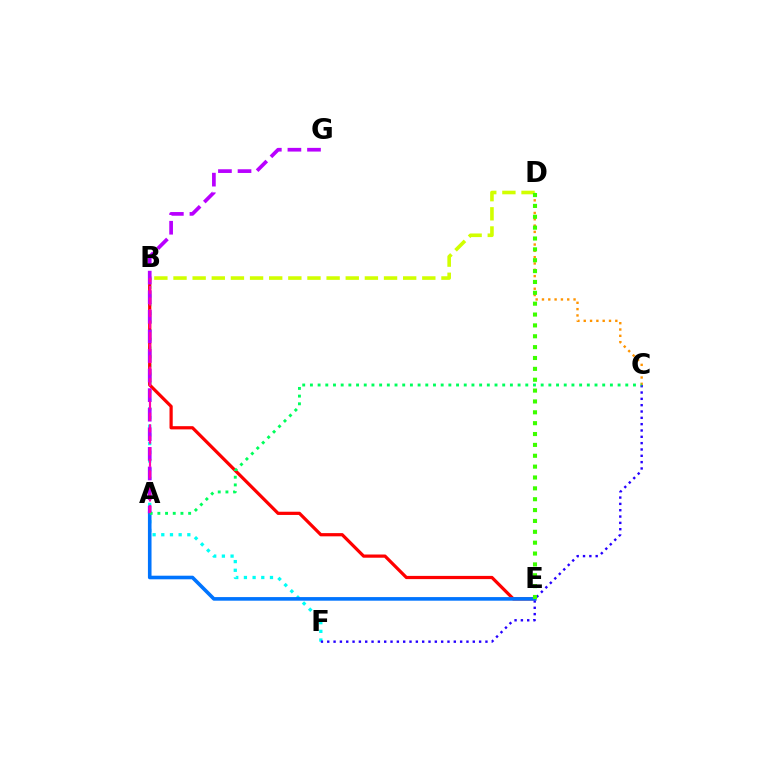{('B', 'F'): [{'color': '#00fff6', 'line_style': 'dotted', 'thickness': 2.36}], ('C', 'D'): [{'color': '#ff9400', 'line_style': 'dotted', 'thickness': 1.72}], ('B', 'E'): [{'color': '#ff0000', 'line_style': 'solid', 'thickness': 2.32}], ('C', 'F'): [{'color': '#2500ff', 'line_style': 'dotted', 'thickness': 1.72}], ('A', 'E'): [{'color': '#0074ff', 'line_style': 'solid', 'thickness': 2.59}], ('A', 'G'): [{'color': '#b900ff', 'line_style': 'dashed', 'thickness': 2.66}], ('A', 'C'): [{'color': '#00ff5c', 'line_style': 'dotted', 'thickness': 2.09}], ('A', 'B'): [{'color': '#ff00ac', 'line_style': 'dashed', 'thickness': 1.57}], ('B', 'D'): [{'color': '#d1ff00', 'line_style': 'dashed', 'thickness': 2.6}], ('D', 'E'): [{'color': '#3dff00', 'line_style': 'dotted', 'thickness': 2.95}]}